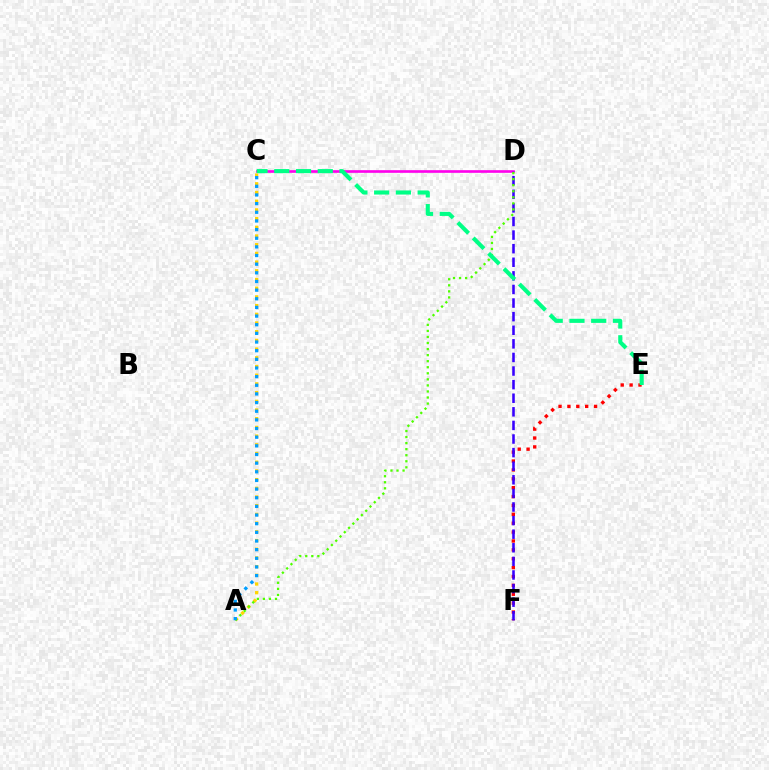{('A', 'C'): [{'color': '#ffd500', 'line_style': 'dotted', 'thickness': 2.36}, {'color': '#009eff', 'line_style': 'dotted', 'thickness': 2.35}], ('E', 'F'): [{'color': '#ff0000', 'line_style': 'dotted', 'thickness': 2.41}], ('C', 'D'): [{'color': '#ff00ed', 'line_style': 'solid', 'thickness': 1.91}], ('D', 'F'): [{'color': '#3700ff', 'line_style': 'dashed', 'thickness': 1.85}], ('A', 'D'): [{'color': '#4fff00', 'line_style': 'dotted', 'thickness': 1.64}], ('C', 'E'): [{'color': '#00ff86', 'line_style': 'dashed', 'thickness': 2.95}]}